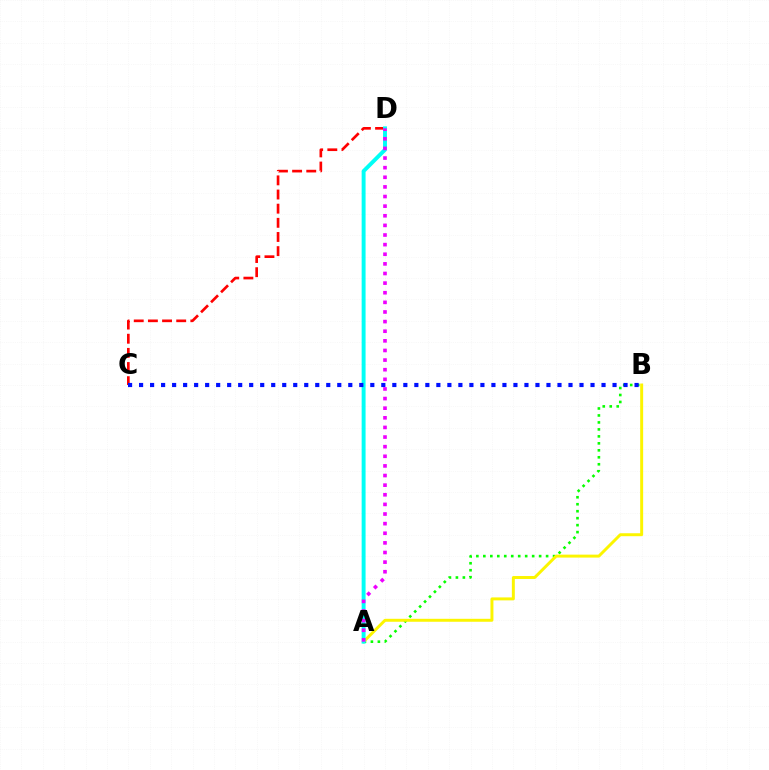{('A', 'B'): [{'color': '#08ff00', 'line_style': 'dotted', 'thickness': 1.89}, {'color': '#fcf500', 'line_style': 'solid', 'thickness': 2.13}], ('C', 'D'): [{'color': '#ff0000', 'line_style': 'dashed', 'thickness': 1.92}], ('A', 'D'): [{'color': '#00fff6', 'line_style': 'solid', 'thickness': 2.83}, {'color': '#ee00ff', 'line_style': 'dotted', 'thickness': 2.61}], ('B', 'C'): [{'color': '#0010ff', 'line_style': 'dotted', 'thickness': 2.99}]}